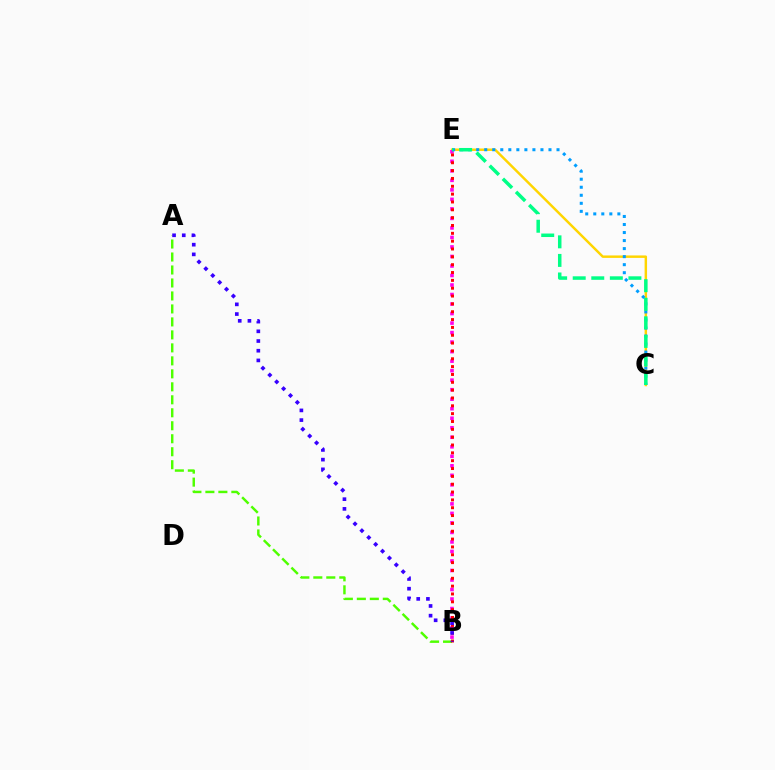{('A', 'B'): [{'color': '#4fff00', 'line_style': 'dashed', 'thickness': 1.76}, {'color': '#3700ff', 'line_style': 'dotted', 'thickness': 2.64}], ('C', 'E'): [{'color': '#ffd500', 'line_style': 'solid', 'thickness': 1.77}, {'color': '#009eff', 'line_style': 'dotted', 'thickness': 2.18}, {'color': '#00ff86', 'line_style': 'dashed', 'thickness': 2.52}], ('B', 'E'): [{'color': '#ff00ed', 'line_style': 'dotted', 'thickness': 2.59}, {'color': '#ff0000', 'line_style': 'dotted', 'thickness': 2.13}]}